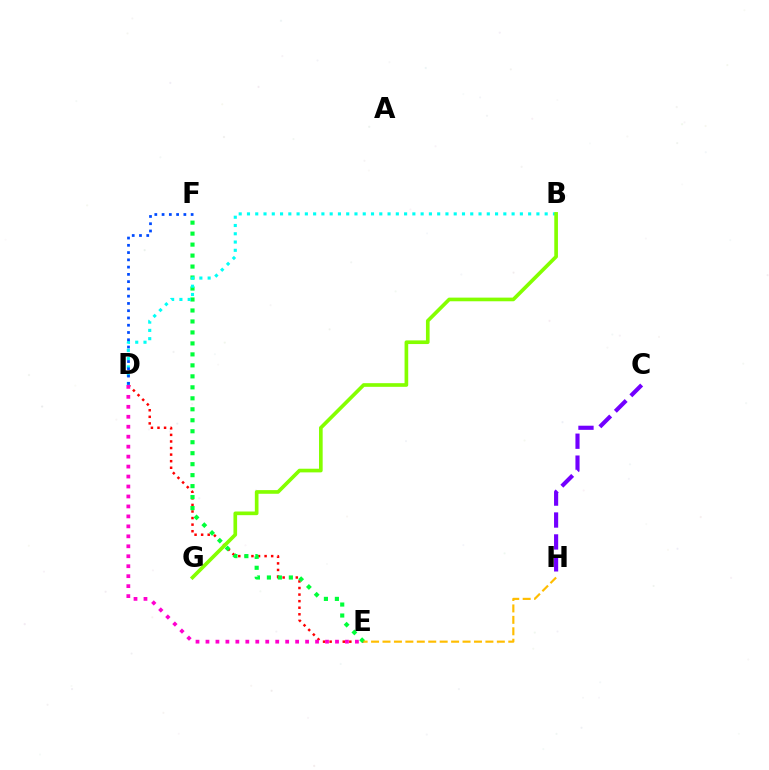{('D', 'E'): [{'color': '#ff0000', 'line_style': 'dotted', 'thickness': 1.79}, {'color': '#ff00cf', 'line_style': 'dotted', 'thickness': 2.71}], ('E', 'F'): [{'color': '#00ff39', 'line_style': 'dotted', 'thickness': 2.98}], ('B', 'D'): [{'color': '#00fff6', 'line_style': 'dotted', 'thickness': 2.25}], ('B', 'G'): [{'color': '#84ff00', 'line_style': 'solid', 'thickness': 2.63}], ('E', 'H'): [{'color': '#ffbd00', 'line_style': 'dashed', 'thickness': 1.55}], ('D', 'F'): [{'color': '#004bff', 'line_style': 'dotted', 'thickness': 1.97}], ('C', 'H'): [{'color': '#7200ff', 'line_style': 'dashed', 'thickness': 2.98}]}